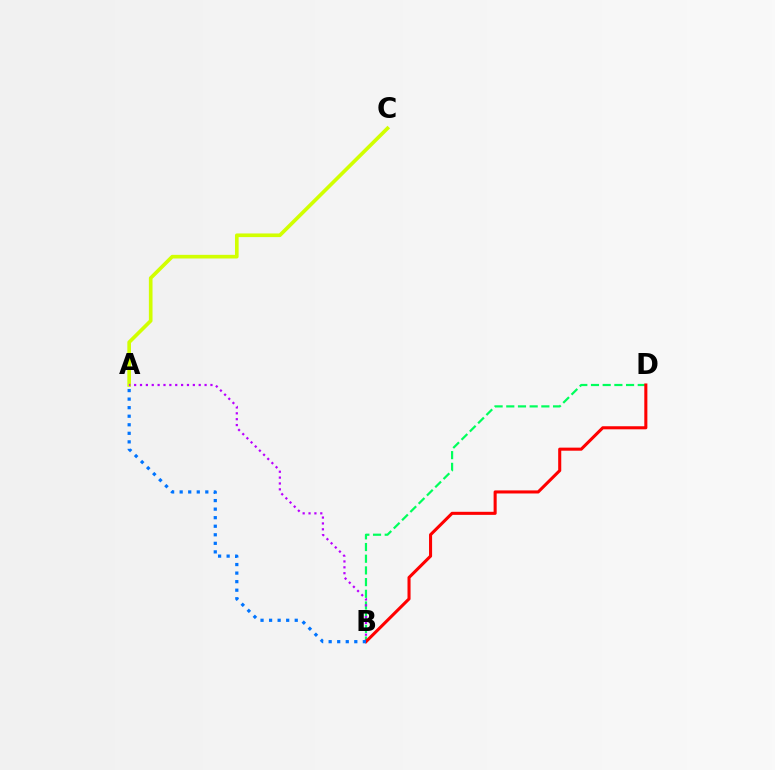{('A', 'C'): [{'color': '#d1ff00', 'line_style': 'solid', 'thickness': 2.62}], ('B', 'D'): [{'color': '#00ff5c', 'line_style': 'dashed', 'thickness': 1.59}, {'color': '#ff0000', 'line_style': 'solid', 'thickness': 2.21}], ('A', 'B'): [{'color': '#b900ff', 'line_style': 'dotted', 'thickness': 1.6}, {'color': '#0074ff', 'line_style': 'dotted', 'thickness': 2.32}]}